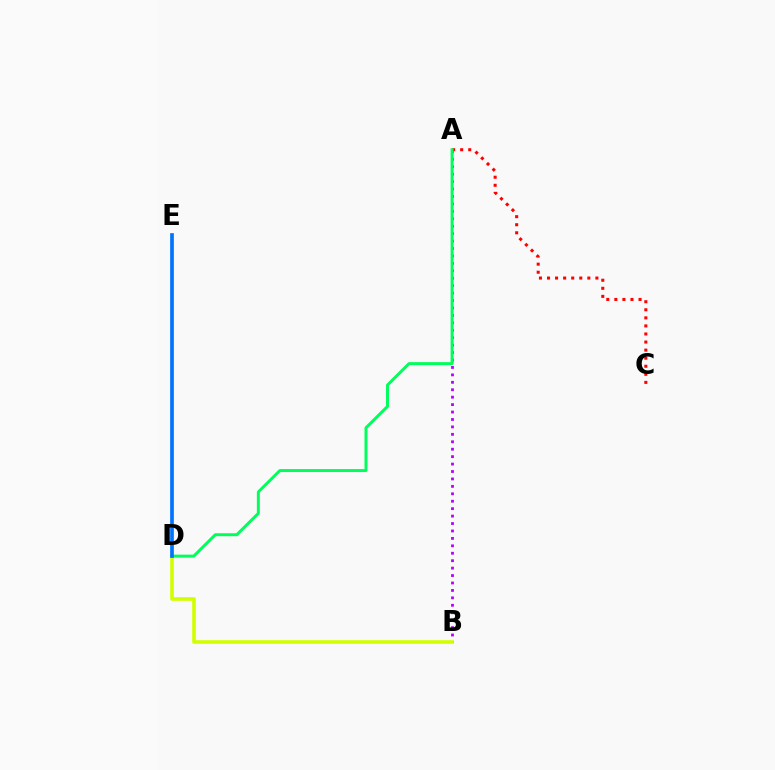{('A', 'B'): [{'color': '#b900ff', 'line_style': 'dotted', 'thickness': 2.02}], ('A', 'C'): [{'color': '#ff0000', 'line_style': 'dotted', 'thickness': 2.19}], ('B', 'D'): [{'color': '#d1ff00', 'line_style': 'solid', 'thickness': 2.6}], ('A', 'D'): [{'color': '#00ff5c', 'line_style': 'solid', 'thickness': 2.13}], ('D', 'E'): [{'color': '#0074ff', 'line_style': 'solid', 'thickness': 2.66}]}